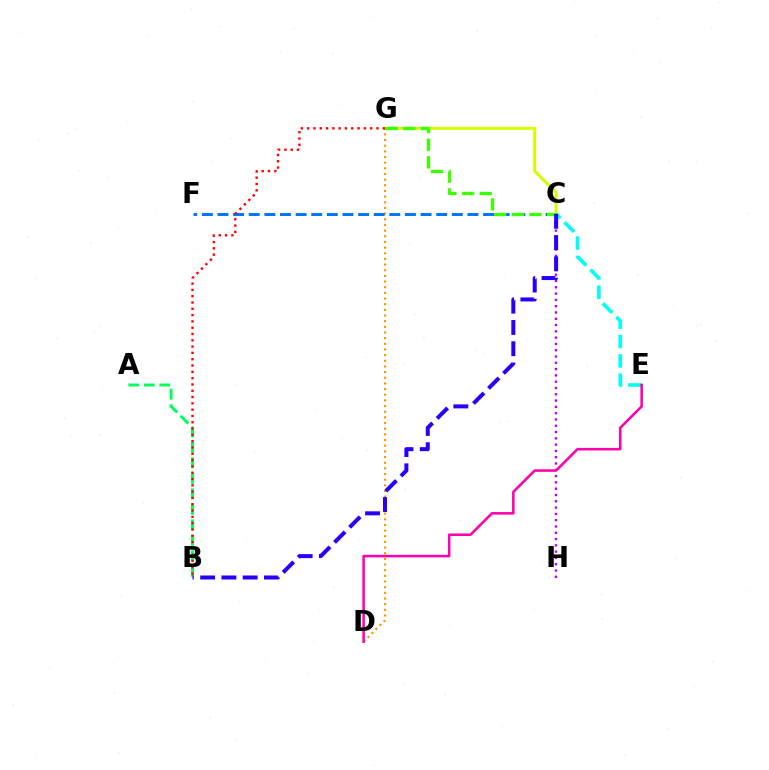{('A', 'B'): [{'color': '#00ff5c', 'line_style': 'dashed', 'thickness': 2.11}], ('C', 'G'): [{'color': '#d1ff00', 'line_style': 'solid', 'thickness': 2.17}, {'color': '#3dff00', 'line_style': 'dashed', 'thickness': 2.4}], ('C', 'H'): [{'color': '#b900ff', 'line_style': 'dotted', 'thickness': 1.71}], ('C', 'E'): [{'color': '#00fff6', 'line_style': 'dashed', 'thickness': 2.63}], ('D', 'G'): [{'color': '#ff9400', 'line_style': 'dotted', 'thickness': 1.54}], ('D', 'E'): [{'color': '#ff00ac', 'line_style': 'solid', 'thickness': 1.83}], ('C', 'F'): [{'color': '#0074ff', 'line_style': 'dashed', 'thickness': 2.12}], ('B', 'G'): [{'color': '#ff0000', 'line_style': 'dotted', 'thickness': 1.71}], ('B', 'C'): [{'color': '#2500ff', 'line_style': 'dashed', 'thickness': 2.89}]}